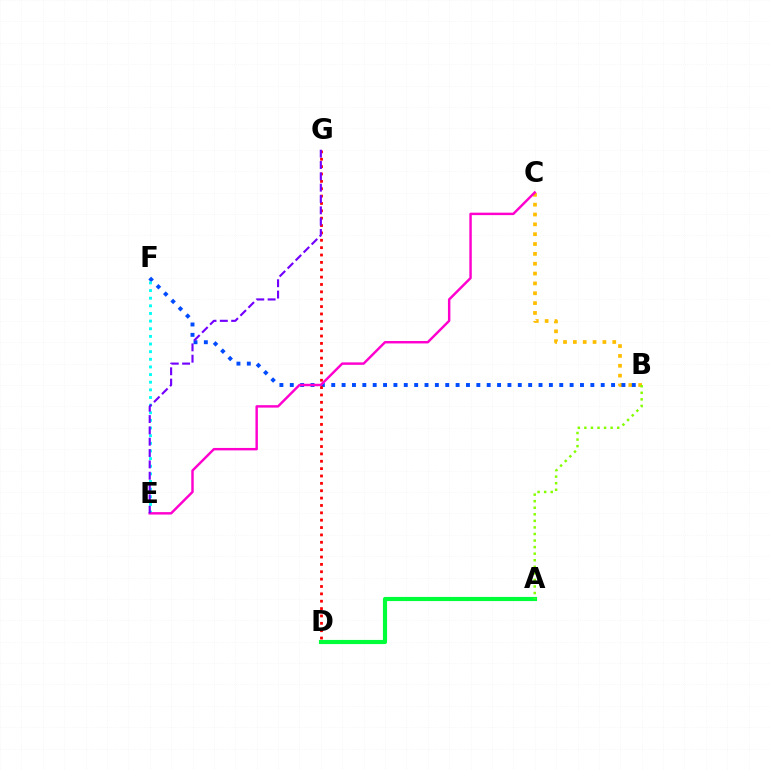{('A', 'D'): [{'color': '#00ff39', 'line_style': 'solid', 'thickness': 2.98}], ('B', 'C'): [{'color': '#ffbd00', 'line_style': 'dotted', 'thickness': 2.67}], ('B', 'F'): [{'color': '#004bff', 'line_style': 'dotted', 'thickness': 2.82}], ('A', 'B'): [{'color': '#84ff00', 'line_style': 'dotted', 'thickness': 1.78}], ('D', 'G'): [{'color': '#ff0000', 'line_style': 'dotted', 'thickness': 2.0}], ('E', 'F'): [{'color': '#00fff6', 'line_style': 'dotted', 'thickness': 2.08}], ('C', 'E'): [{'color': '#ff00cf', 'line_style': 'solid', 'thickness': 1.76}], ('E', 'G'): [{'color': '#7200ff', 'line_style': 'dashed', 'thickness': 1.54}]}